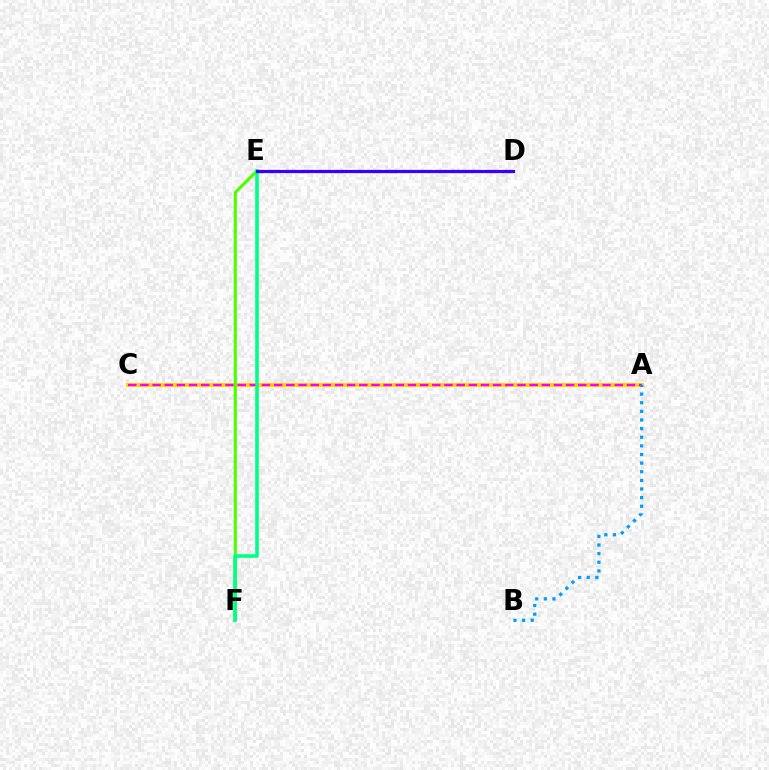{('A', 'C'): [{'color': '#ffd500', 'line_style': 'solid', 'thickness': 2.9}, {'color': '#ff00ed', 'line_style': 'dashed', 'thickness': 1.65}], ('E', 'F'): [{'color': '#4fff00', 'line_style': 'solid', 'thickness': 2.26}, {'color': '#00ff86', 'line_style': 'solid', 'thickness': 2.58}], ('A', 'B'): [{'color': '#009eff', 'line_style': 'dotted', 'thickness': 2.34}], ('D', 'E'): [{'color': '#ff0000', 'line_style': 'dashed', 'thickness': 2.26}, {'color': '#3700ff', 'line_style': 'solid', 'thickness': 2.28}]}